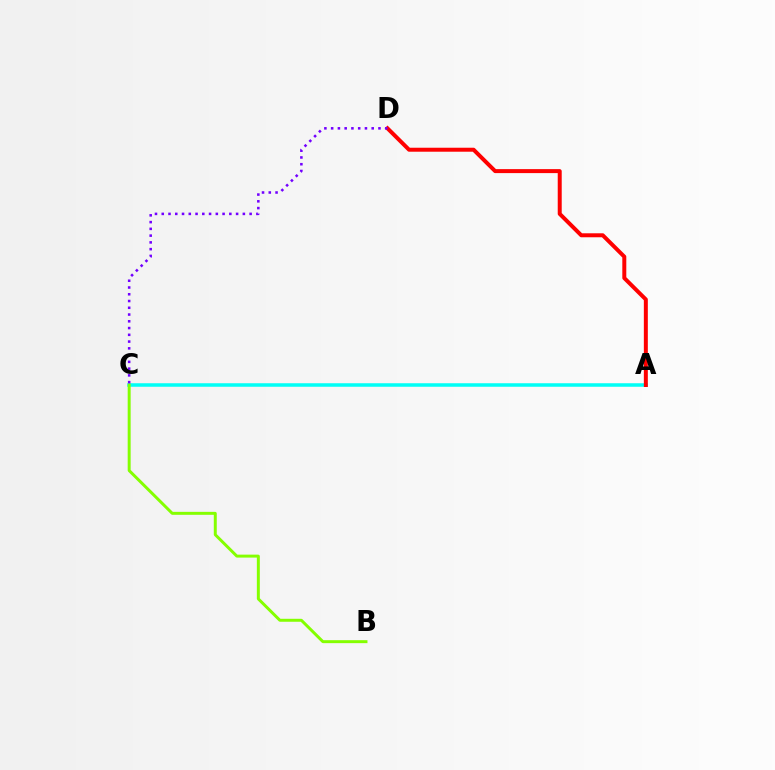{('A', 'C'): [{'color': '#00fff6', 'line_style': 'solid', 'thickness': 2.53}], ('A', 'D'): [{'color': '#ff0000', 'line_style': 'solid', 'thickness': 2.87}], ('B', 'C'): [{'color': '#84ff00', 'line_style': 'solid', 'thickness': 2.14}], ('C', 'D'): [{'color': '#7200ff', 'line_style': 'dotted', 'thickness': 1.84}]}